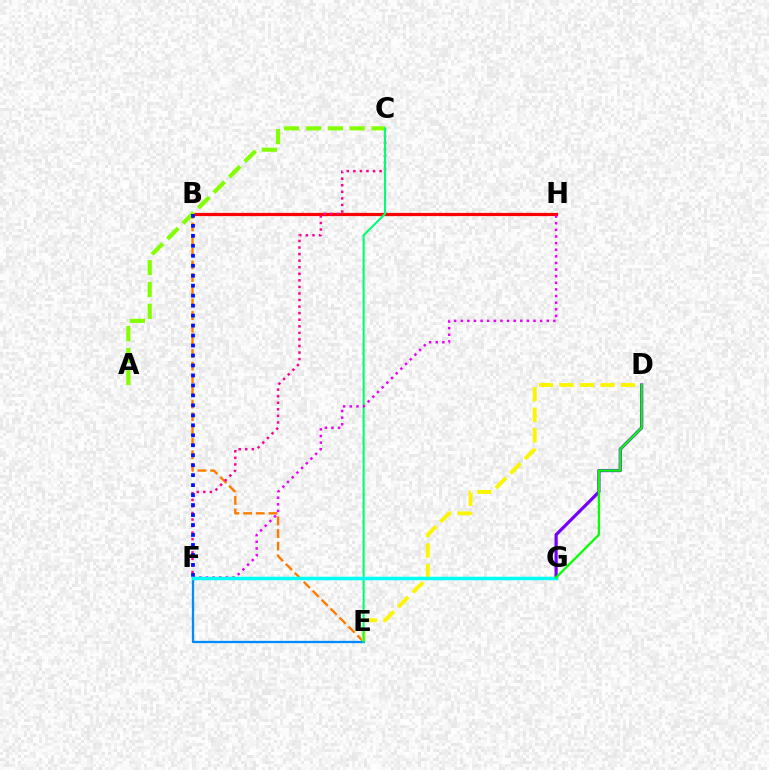{('D', 'G'): [{'color': '#7200ff', 'line_style': 'solid', 'thickness': 2.3}, {'color': '#08ff00', 'line_style': 'solid', 'thickness': 1.65}], ('B', 'E'): [{'color': '#ff7c00', 'line_style': 'dashed', 'thickness': 1.72}], ('D', 'E'): [{'color': '#fcf500', 'line_style': 'dashed', 'thickness': 2.79}], ('B', 'H'): [{'color': '#ff0000', 'line_style': 'solid', 'thickness': 2.31}], ('C', 'F'): [{'color': '#ff0094', 'line_style': 'dotted', 'thickness': 1.78}], ('A', 'C'): [{'color': '#84ff00', 'line_style': 'dashed', 'thickness': 2.97}], ('E', 'F'): [{'color': '#008cff', 'line_style': 'solid', 'thickness': 1.66}], ('C', 'E'): [{'color': '#00ff74', 'line_style': 'solid', 'thickness': 1.52}], ('F', 'H'): [{'color': '#ee00ff', 'line_style': 'dotted', 'thickness': 1.8}], ('B', 'F'): [{'color': '#0010ff', 'line_style': 'dotted', 'thickness': 2.71}], ('F', 'G'): [{'color': '#00fff6', 'line_style': 'solid', 'thickness': 2.52}]}